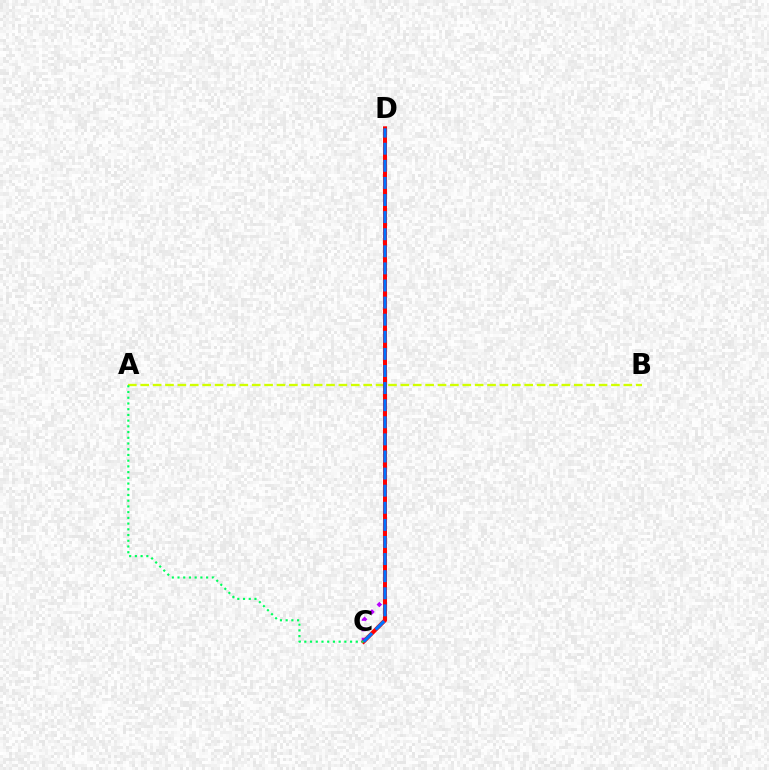{('A', 'B'): [{'color': '#d1ff00', 'line_style': 'dashed', 'thickness': 1.68}], ('C', 'D'): [{'color': '#b900ff', 'line_style': 'dotted', 'thickness': 2.83}, {'color': '#ff0000', 'line_style': 'solid', 'thickness': 2.9}, {'color': '#0074ff', 'line_style': 'dashed', 'thickness': 2.32}], ('A', 'C'): [{'color': '#00ff5c', 'line_style': 'dotted', 'thickness': 1.55}]}